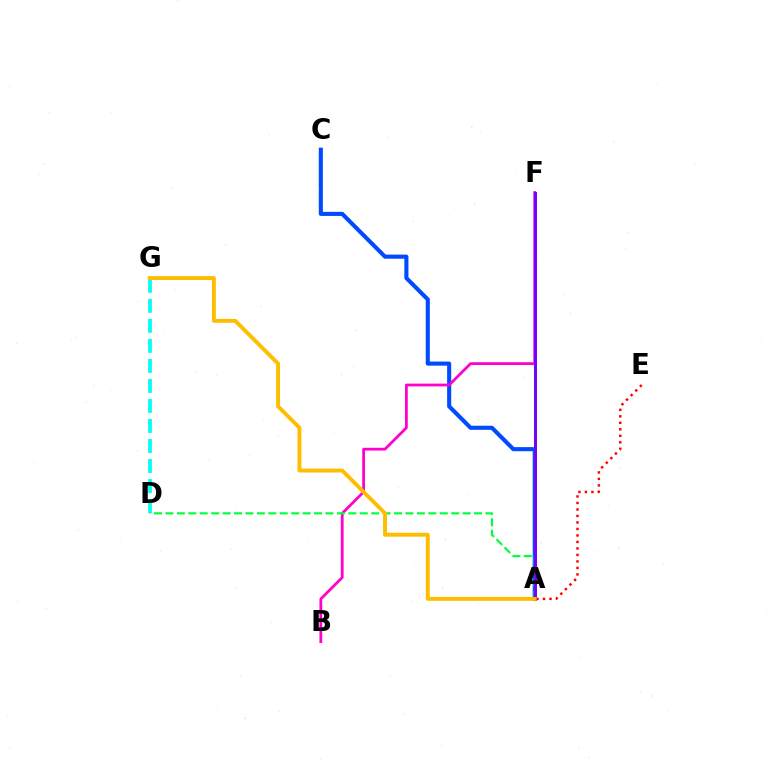{('A', 'E'): [{'color': '#ff0000', 'line_style': 'dotted', 'thickness': 1.76}], ('A', 'C'): [{'color': '#004bff', 'line_style': 'solid', 'thickness': 2.95}], ('A', 'F'): [{'color': '#84ff00', 'line_style': 'solid', 'thickness': 1.52}, {'color': '#7200ff', 'line_style': 'solid', 'thickness': 2.13}], ('D', 'G'): [{'color': '#00fff6', 'line_style': 'dashed', 'thickness': 2.72}], ('B', 'F'): [{'color': '#ff00cf', 'line_style': 'solid', 'thickness': 2.0}], ('A', 'D'): [{'color': '#00ff39', 'line_style': 'dashed', 'thickness': 1.55}], ('A', 'G'): [{'color': '#ffbd00', 'line_style': 'solid', 'thickness': 2.8}]}